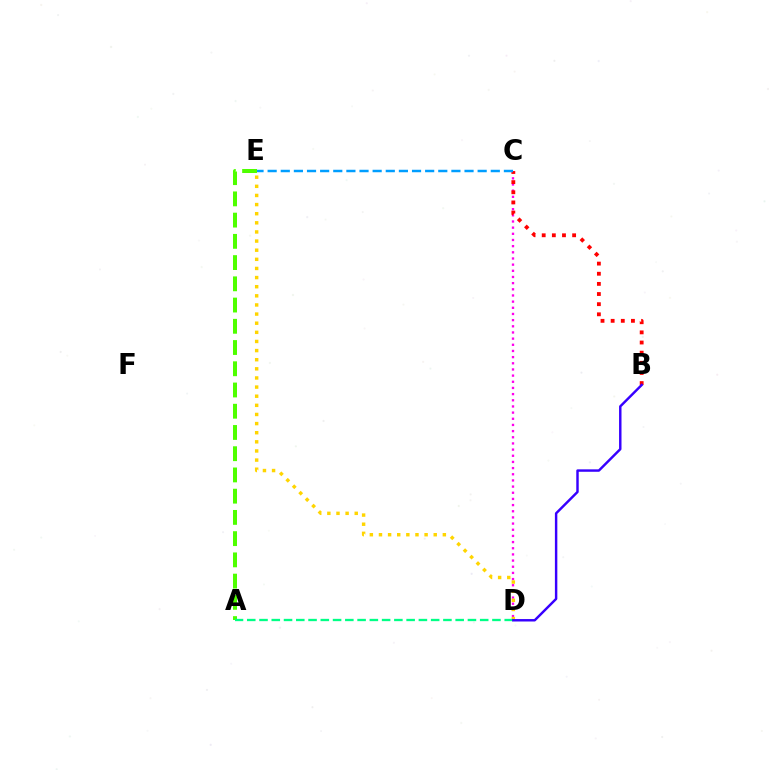{('A', 'E'): [{'color': '#4fff00', 'line_style': 'dashed', 'thickness': 2.88}], ('C', 'D'): [{'color': '#ff00ed', 'line_style': 'dotted', 'thickness': 1.68}], ('B', 'C'): [{'color': '#ff0000', 'line_style': 'dotted', 'thickness': 2.76}], ('D', 'E'): [{'color': '#ffd500', 'line_style': 'dotted', 'thickness': 2.48}], ('A', 'D'): [{'color': '#00ff86', 'line_style': 'dashed', 'thickness': 1.67}], ('B', 'D'): [{'color': '#3700ff', 'line_style': 'solid', 'thickness': 1.76}], ('C', 'E'): [{'color': '#009eff', 'line_style': 'dashed', 'thickness': 1.78}]}